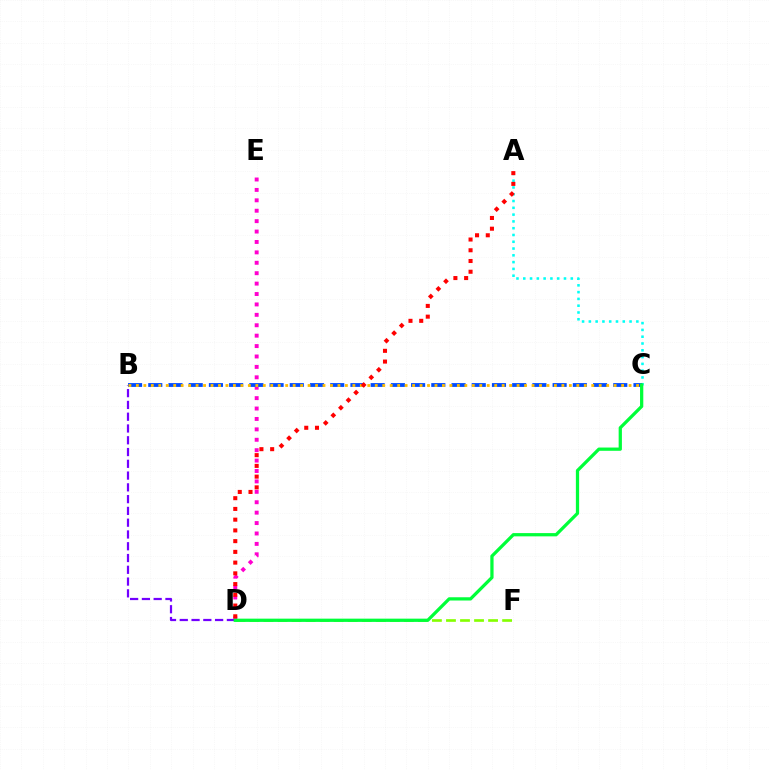{('A', 'C'): [{'color': '#00fff6', 'line_style': 'dotted', 'thickness': 1.84}], ('D', 'E'): [{'color': '#ff00cf', 'line_style': 'dotted', 'thickness': 2.83}], ('B', 'D'): [{'color': '#7200ff', 'line_style': 'dashed', 'thickness': 1.6}], ('D', 'F'): [{'color': '#84ff00', 'line_style': 'dashed', 'thickness': 1.91}], ('B', 'C'): [{'color': '#004bff', 'line_style': 'dashed', 'thickness': 2.75}, {'color': '#ffbd00', 'line_style': 'dotted', 'thickness': 2.03}], ('C', 'D'): [{'color': '#00ff39', 'line_style': 'solid', 'thickness': 2.34}], ('A', 'D'): [{'color': '#ff0000', 'line_style': 'dotted', 'thickness': 2.92}]}